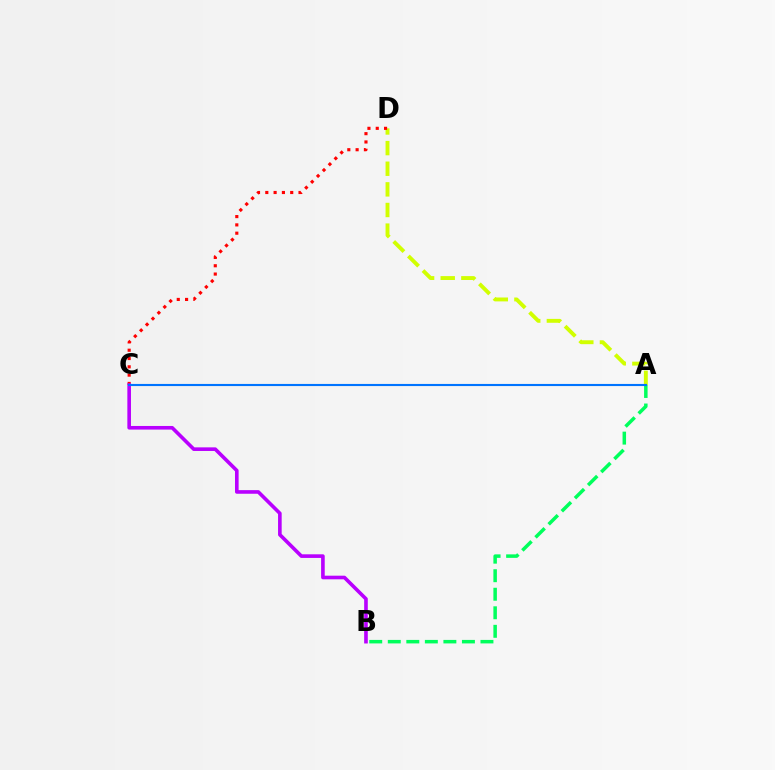{('A', 'D'): [{'color': '#d1ff00', 'line_style': 'dashed', 'thickness': 2.8}], ('C', 'D'): [{'color': '#ff0000', 'line_style': 'dotted', 'thickness': 2.26}], ('A', 'B'): [{'color': '#00ff5c', 'line_style': 'dashed', 'thickness': 2.52}], ('B', 'C'): [{'color': '#b900ff', 'line_style': 'solid', 'thickness': 2.61}], ('A', 'C'): [{'color': '#0074ff', 'line_style': 'solid', 'thickness': 1.53}]}